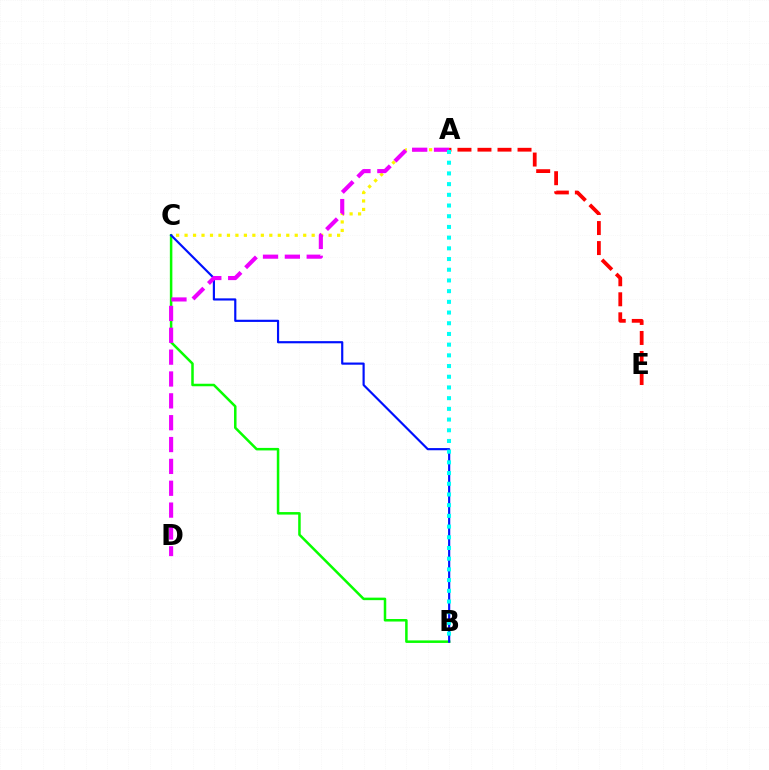{('A', 'C'): [{'color': '#fcf500', 'line_style': 'dotted', 'thickness': 2.3}], ('B', 'C'): [{'color': '#08ff00', 'line_style': 'solid', 'thickness': 1.81}, {'color': '#0010ff', 'line_style': 'solid', 'thickness': 1.56}], ('A', 'D'): [{'color': '#ee00ff', 'line_style': 'dashed', 'thickness': 2.97}], ('A', 'E'): [{'color': '#ff0000', 'line_style': 'dashed', 'thickness': 2.72}], ('A', 'B'): [{'color': '#00fff6', 'line_style': 'dotted', 'thickness': 2.91}]}